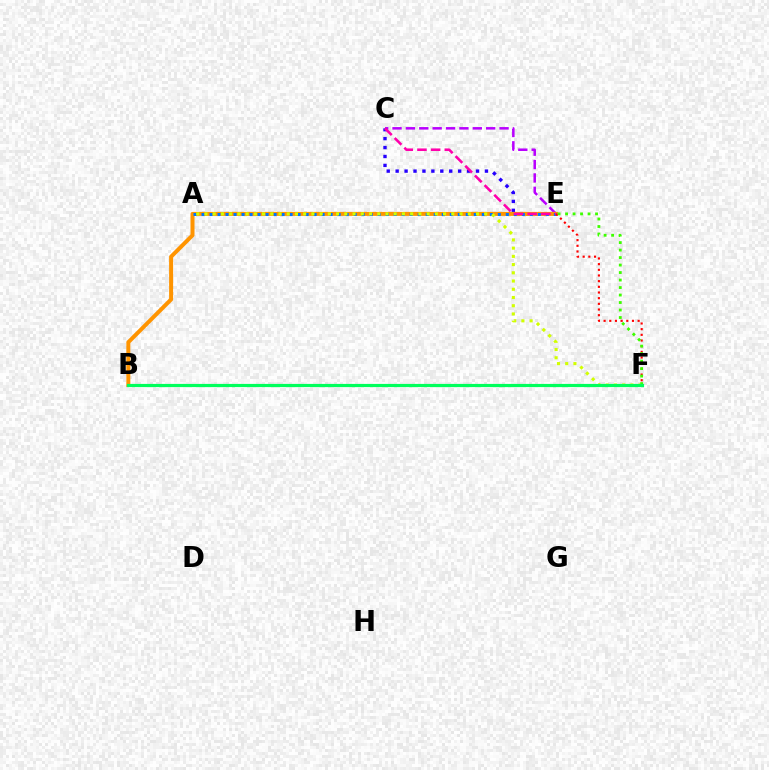{('C', 'E'): [{'color': '#b900ff', 'line_style': 'dashed', 'thickness': 1.82}, {'color': '#2500ff', 'line_style': 'dotted', 'thickness': 2.43}, {'color': '#ff00ac', 'line_style': 'dashed', 'thickness': 1.86}], ('B', 'E'): [{'color': '#ff9400', 'line_style': 'solid', 'thickness': 2.88}], ('A', 'E'): [{'color': '#0074ff', 'line_style': 'dotted', 'thickness': 2.18}], ('E', 'F'): [{'color': '#ff0000', 'line_style': 'dotted', 'thickness': 1.54}, {'color': '#3dff00', 'line_style': 'dotted', 'thickness': 2.04}], ('B', 'F'): [{'color': '#00fff6', 'line_style': 'dotted', 'thickness': 2.03}, {'color': '#00ff5c', 'line_style': 'solid', 'thickness': 2.3}], ('A', 'F'): [{'color': '#d1ff00', 'line_style': 'dotted', 'thickness': 2.24}]}